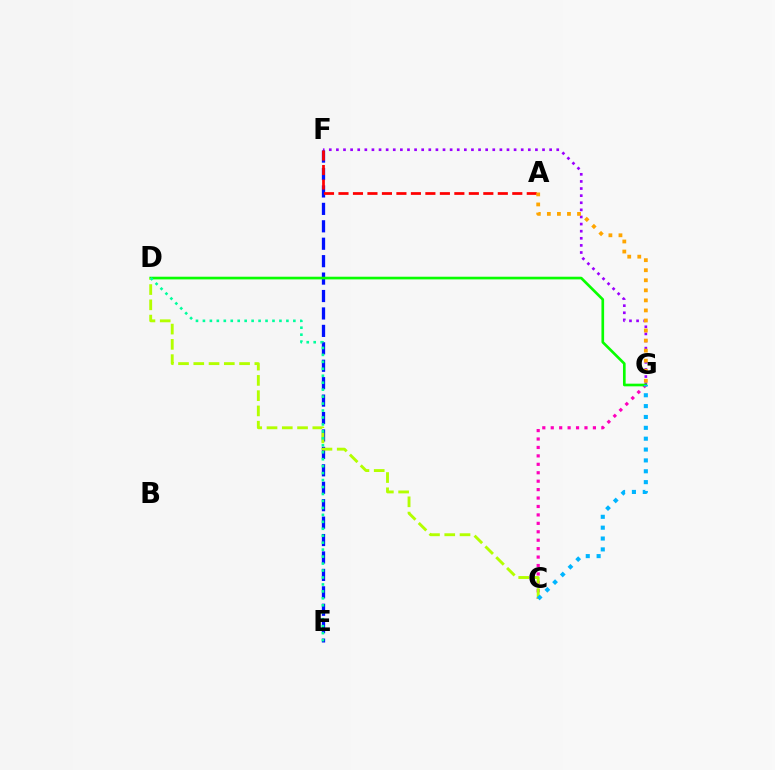{('F', 'G'): [{'color': '#9b00ff', 'line_style': 'dotted', 'thickness': 1.93}], ('E', 'F'): [{'color': '#0010ff', 'line_style': 'dashed', 'thickness': 2.37}], ('C', 'G'): [{'color': '#ff00bd', 'line_style': 'dotted', 'thickness': 2.29}, {'color': '#00b5ff', 'line_style': 'dotted', 'thickness': 2.95}], ('A', 'F'): [{'color': '#ff0000', 'line_style': 'dashed', 'thickness': 1.97}], ('D', 'G'): [{'color': '#08ff00', 'line_style': 'solid', 'thickness': 1.92}], ('A', 'G'): [{'color': '#ffa500', 'line_style': 'dotted', 'thickness': 2.73}], ('C', 'D'): [{'color': '#b3ff00', 'line_style': 'dashed', 'thickness': 2.07}], ('D', 'E'): [{'color': '#00ff9d', 'line_style': 'dotted', 'thickness': 1.89}]}